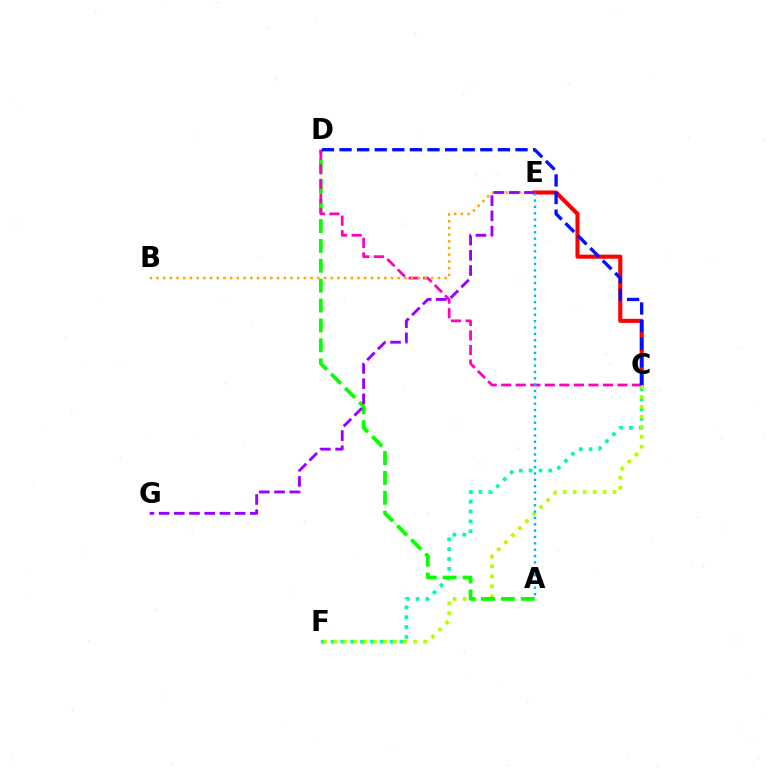{('C', 'E'): [{'color': '#ff0000', 'line_style': 'solid', 'thickness': 2.94}], ('C', 'F'): [{'color': '#00ff9d', 'line_style': 'dotted', 'thickness': 2.67}, {'color': '#b3ff00', 'line_style': 'dotted', 'thickness': 2.71}], ('A', 'D'): [{'color': '#08ff00', 'line_style': 'dashed', 'thickness': 2.7}], ('C', 'D'): [{'color': '#ff00bd', 'line_style': 'dashed', 'thickness': 1.98}, {'color': '#0010ff', 'line_style': 'dashed', 'thickness': 2.39}], ('B', 'E'): [{'color': '#ffa500', 'line_style': 'dotted', 'thickness': 1.82}], ('A', 'E'): [{'color': '#00b5ff', 'line_style': 'dotted', 'thickness': 1.72}], ('E', 'G'): [{'color': '#9b00ff', 'line_style': 'dashed', 'thickness': 2.07}]}